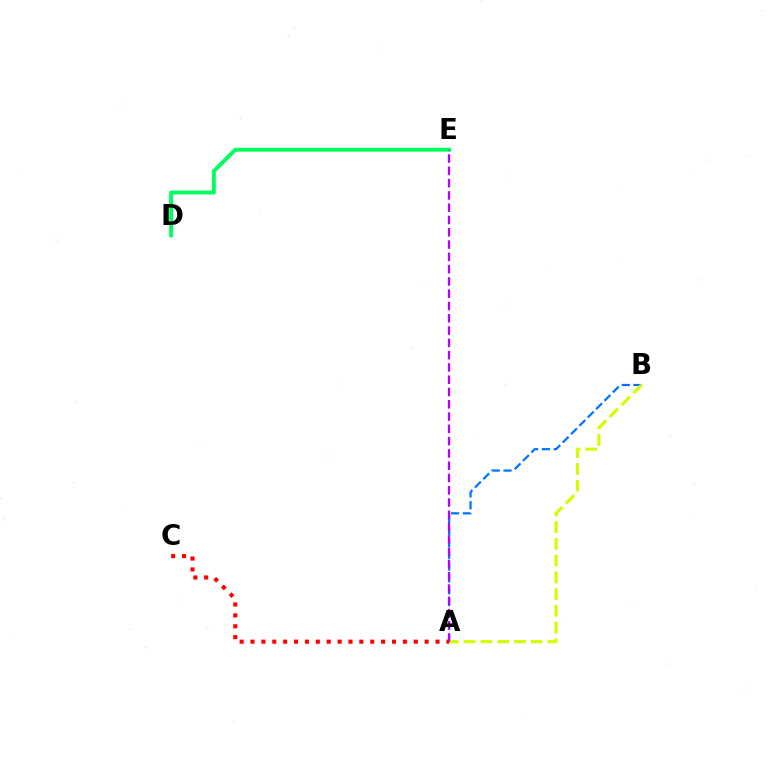{('D', 'E'): [{'color': '#00ff5c', 'line_style': 'solid', 'thickness': 2.79}], ('A', 'B'): [{'color': '#0074ff', 'line_style': 'dashed', 'thickness': 1.61}, {'color': '#d1ff00', 'line_style': 'dashed', 'thickness': 2.28}], ('A', 'C'): [{'color': '#ff0000', 'line_style': 'dotted', 'thickness': 2.96}], ('A', 'E'): [{'color': '#b900ff', 'line_style': 'dashed', 'thickness': 1.67}]}